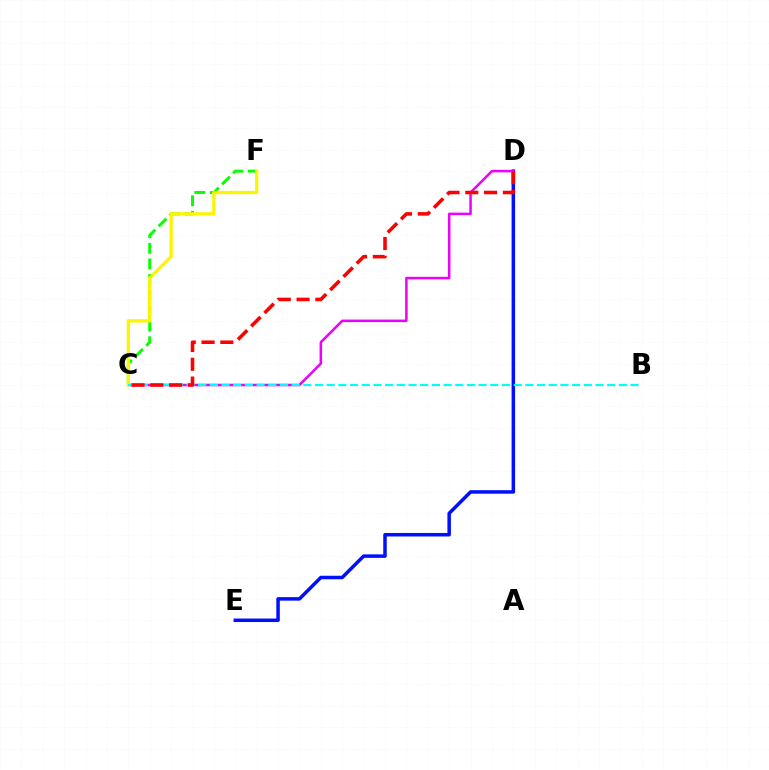{('D', 'E'): [{'color': '#0010ff', 'line_style': 'solid', 'thickness': 2.52}], ('C', 'F'): [{'color': '#08ff00', 'line_style': 'dashed', 'thickness': 2.11}, {'color': '#fcf500', 'line_style': 'solid', 'thickness': 2.38}], ('C', 'D'): [{'color': '#ee00ff', 'line_style': 'solid', 'thickness': 1.82}, {'color': '#ff0000', 'line_style': 'dashed', 'thickness': 2.55}], ('B', 'C'): [{'color': '#00fff6', 'line_style': 'dashed', 'thickness': 1.59}]}